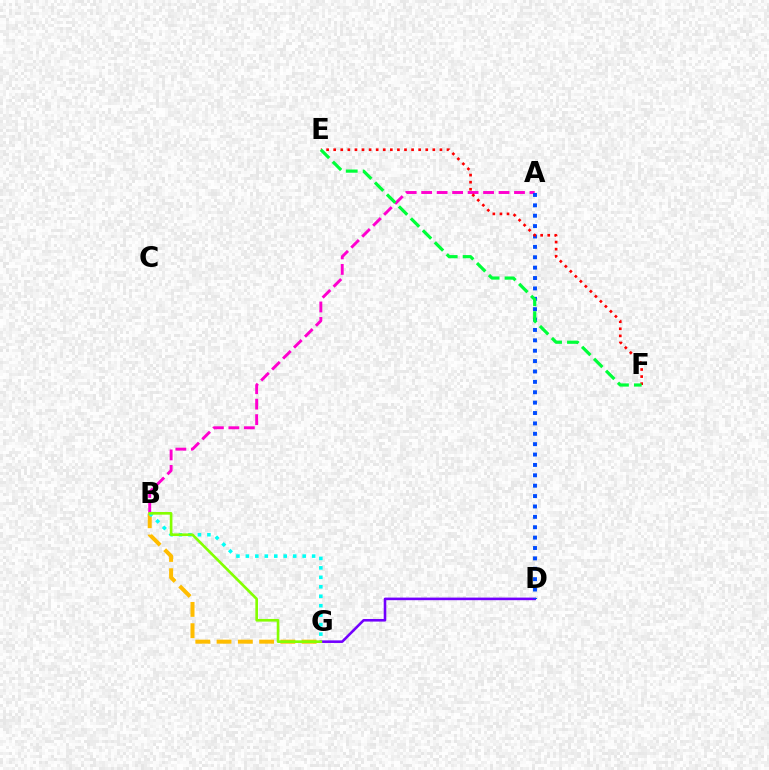{('D', 'G'): [{'color': '#7200ff', 'line_style': 'solid', 'thickness': 1.86}], ('A', 'B'): [{'color': '#ff00cf', 'line_style': 'dashed', 'thickness': 2.1}], ('B', 'G'): [{'color': '#ffbd00', 'line_style': 'dashed', 'thickness': 2.89}, {'color': '#00fff6', 'line_style': 'dotted', 'thickness': 2.57}, {'color': '#84ff00', 'line_style': 'solid', 'thickness': 1.9}], ('A', 'D'): [{'color': '#004bff', 'line_style': 'dotted', 'thickness': 2.82}], ('E', 'F'): [{'color': '#ff0000', 'line_style': 'dotted', 'thickness': 1.92}, {'color': '#00ff39', 'line_style': 'dashed', 'thickness': 2.3}]}